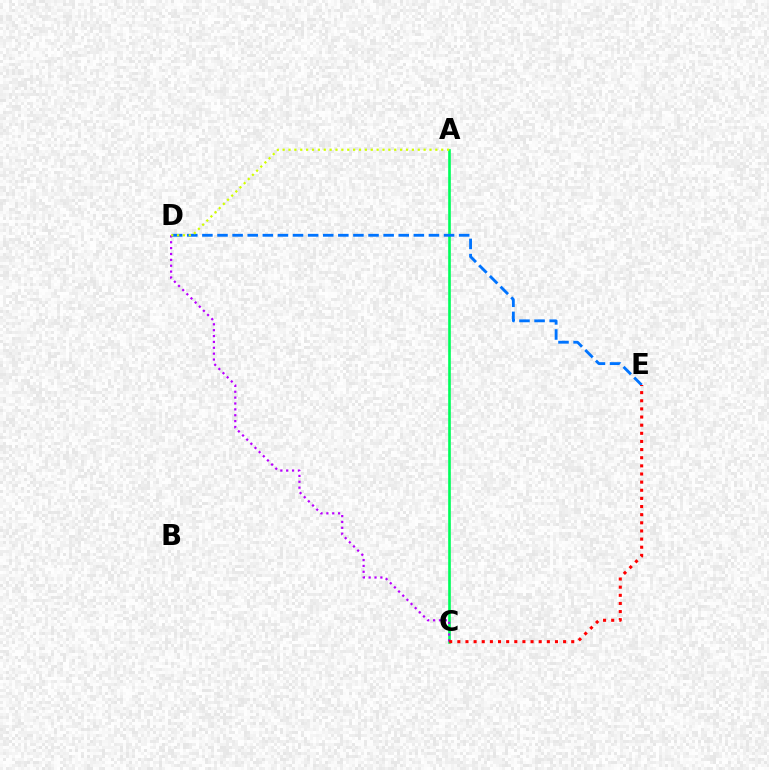{('A', 'C'): [{'color': '#00ff5c', 'line_style': 'solid', 'thickness': 1.91}], ('C', 'D'): [{'color': '#b900ff', 'line_style': 'dotted', 'thickness': 1.59}], ('D', 'E'): [{'color': '#0074ff', 'line_style': 'dashed', 'thickness': 2.05}], ('C', 'E'): [{'color': '#ff0000', 'line_style': 'dotted', 'thickness': 2.21}], ('A', 'D'): [{'color': '#d1ff00', 'line_style': 'dotted', 'thickness': 1.6}]}